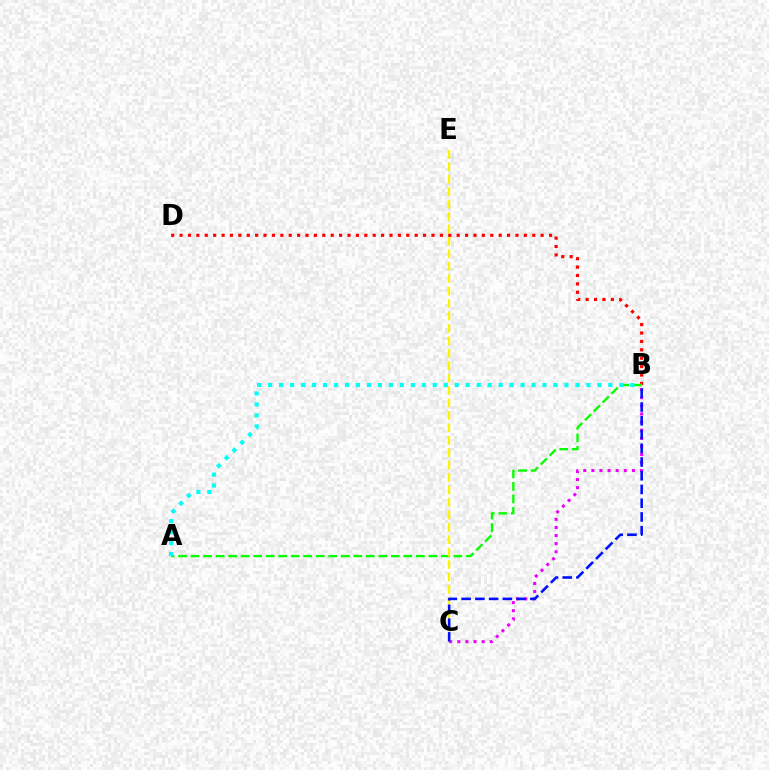{('B', 'D'): [{'color': '#ff0000', 'line_style': 'dotted', 'thickness': 2.28}], ('B', 'C'): [{'color': '#ee00ff', 'line_style': 'dotted', 'thickness': 2.2}, {'color': '#0010ff', 'line_style': 'dashed', 'thickness': 1.87}], ('A', 'B'): [{'color': '#08ff00', 'line_style': 'dashed', 'thickness': 1.7}, {'color': '#00fff6', 'line_style': 'dotted', 'thickness': 2.98}], ('C', 'E'): [{'color': '#fcf500', 'line_style': 'dashed', 'thickness': 1.69}]}